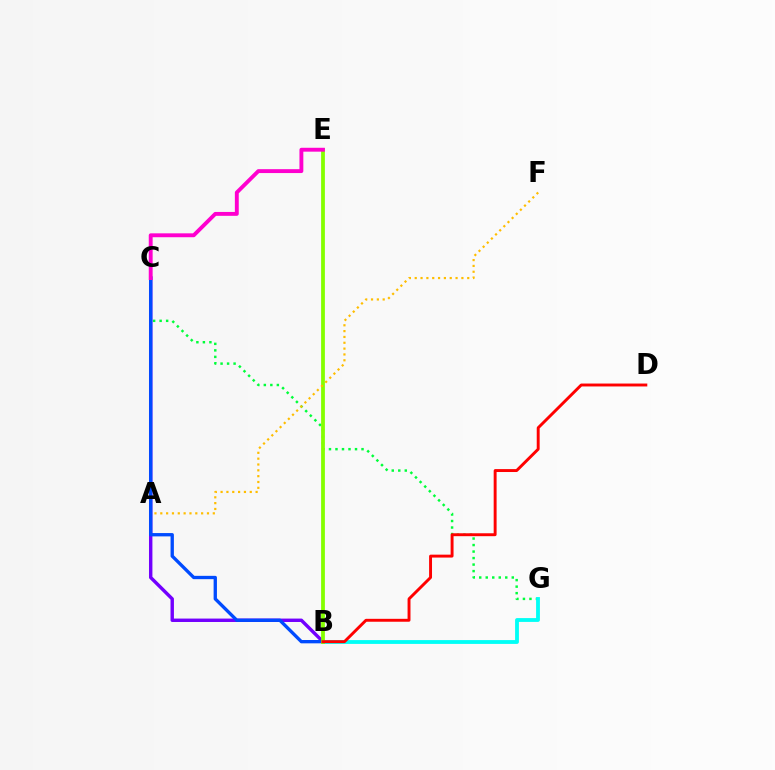{('C', 'G'): [{'color': '#00ff39', 'line_style': 'dotted', 'thickness': 1.77}], ('B', 'C'): [{'color': '#7200ff', 'line_style': 'solid', 'thickness': 2.46}, {'color': '#004bff', 'line_style': 'solid', 'thickness': 2.4}], ('B', 'G'): [{'color': '#00fff6', 'line_style': 'solid', 'thickness': 2.75}], ('B', 'E'): [{'color': '#84ff00', 'line_style': 'solid', 'thickness': 2.72}], ('C', 'E'): [{'color': '#ff00cf', 'line_style': 'solid', 'thickness': 2.8}], ('B', 'D'): [{'color': '#ff0000', 'line_style': 'solid', 'thickness': 2.1}], ('A', 'F'): [{'color': '#ffbd00', 'line_style': 'dotted', 'thickness': 1.59}]}